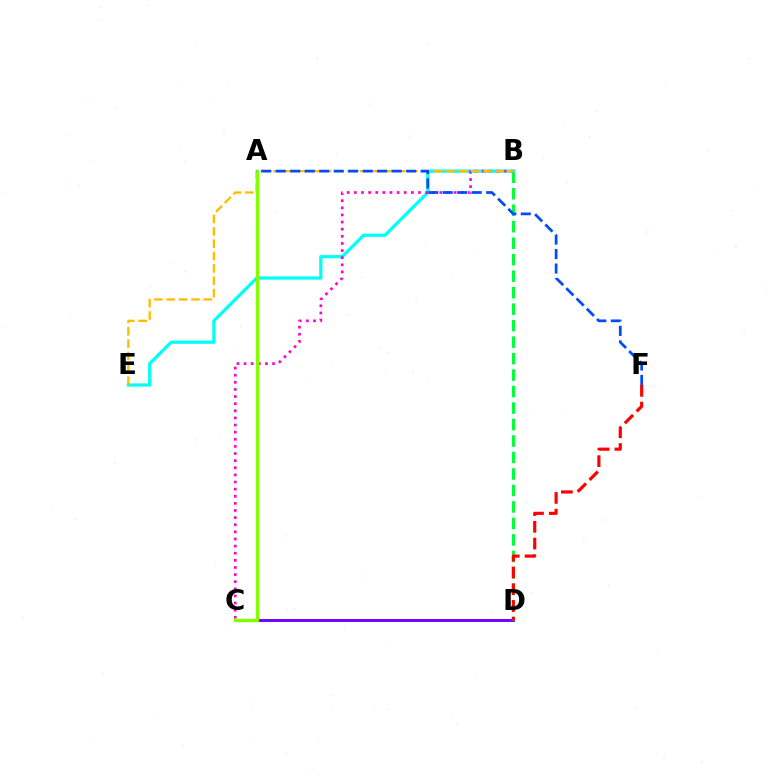{('C', 'D'): [{'color': '#7200ff', 'line_style': 'solid', 'thickness': 2.11}], ('B', 'D'): [{'color': '#00ff39', 'line_style': 'dashed', 'thickness': 2.24}], ('D', 'F'): [{'color': '#ff0000', 'line_style': 'dashed', 'thickness': 2.28}], ('B', 'E'): [{'color': '#00fff6', 'line_style': 'solid', 'thickness': 2.34}, {'color': '#ffbd00', 'line_style': 'dashed', 'thickness': 1.68}], ('B', 'C'): [{'color': '#ff00cf', 'line_style': 'dotted', 'thickness': 1.93}], ('A', 'C'): [{'color': '#84ff00', 'line_style': 'solid', 'thickness': 2.5}], ('A', 'F'): [{'color': '#004bff', 'line_style': 'dashed', 'thickness': 1.97}]}